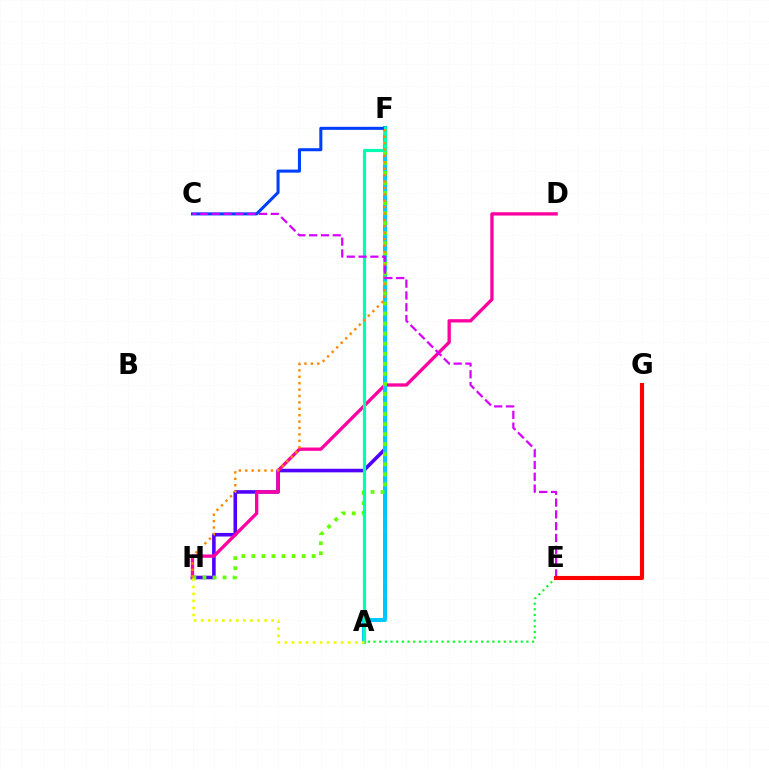{('F', 'H'): [{'color': '#4f00ff', 'line_style': 'solid', 'thickness': 2.57}, {'color': '#66ff00', 'line_style': 'dotted', 'thickness': 2.73}, {'color': '#ff8800', 'line_style': 'dotted', 'thickness': 1.74}], ('D', 'H'): [{'color': '#ff00a0', 'line_style': 'solid', 'thickness': 2.39}], ('A', 'F'): [{'color': '#00c7ff', 'line_style': 'solid', 'thickness': 2.87}, {'color': '#00ffaf', 'line_style': 'solid', 'thickness': 2.31}], ('C', 'F'): [{'color': '#003fff', 'line_style': 'solid', 'thickness': 2.19}], ('A', 'E'): [{'color': '#00ff27', 'line_style': 'dotted', 'thickness': 1.54}], ('A', 'H'): [{'color': '#eeff00', 'line_style': 'dotted', 'thickness': 1.91}], ('C', 'E'): [{'color': '#d600ff', 'line_style': 'dashed', 'thickness': 1.6}], ('E', 'G'): [{'color': '#ff0000', 'line_style': 'solid', 'thickness': 2.96}]}